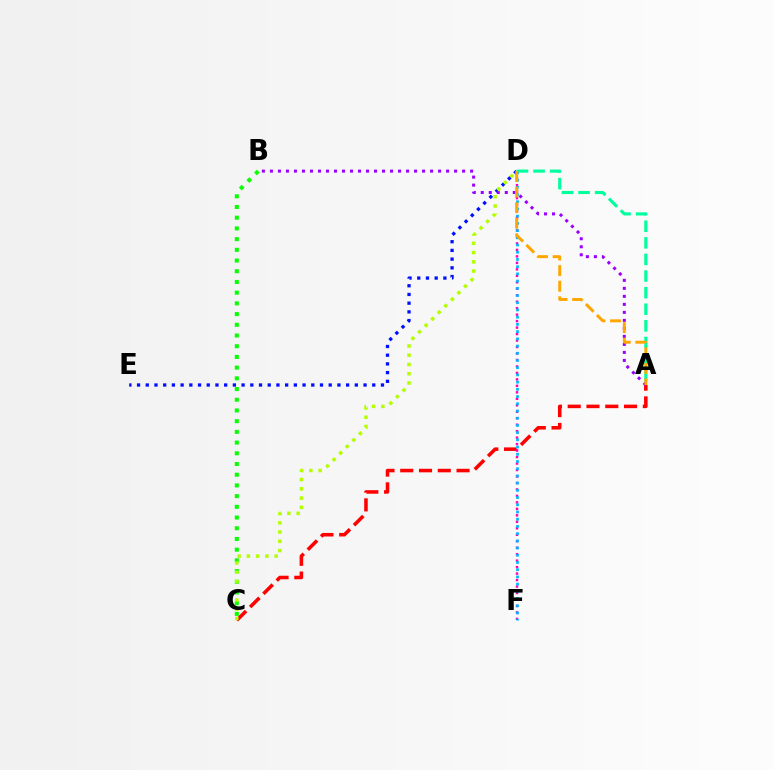{('D', 'E'): [{'color': '#0010ff', 'line_style': 'dotted', 'thickness': 2.37}], ('B', 'C'): [{'color': '#08ff00', 'line_style': 'dotted', 'thickness': 2.91}], ('A', 'C'): [{'color': '#ff0000', 'line_style': 'dashed', 'thickness': 2.55}], ('A', 'B'): [{'color': '#9b00ff', 'line_style': 'dotted', 'thickness': 2.18}], ('D', 'F'): [{'color': '#ff00bd', 'line_style': 'dotted', 'thickness': 1.76}, {'color': '#00b5ff', 'line_style': 'dotted', 'thickness': 1.96}], ('C', 'D'): [{'color': '#b3ff00', 'line_style': 'dotted', 'thickness': 2.51}], ('A', 'D'): [{'color': '#00ff9d', 'line_style': 'dashed', 'thickness': 2.25}, {'color': '#ffa500', 'line_style': 'dashed', 'thickness': 2.12}]}